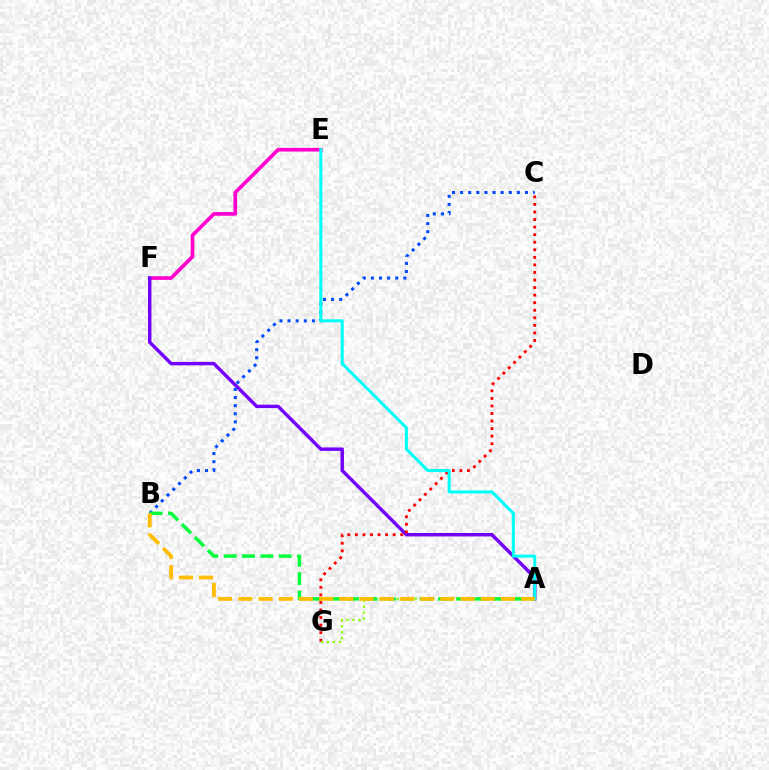{('E', 'F'): [{'color': '#ff00cf', 'line_style': 'solid', 'thickness': 2.64}], ('A', 'F'): [{'color': '#7200ff', 'line_style': 'solid', 'thickness': 2.48}], ('B', 'C'): [{'color': '#004bff', 'line_style': 'dotted', 'thickness': 2.2}], ('C', 'G'): [{'color': '#ff0000', 'line_style': 'dotted', 'thickness': 2.05}], ('A', 'G'): [{'color': '#84ff00', 'line_style': 'dotted', 'thickness': 1.61}], ('A', 'B'): [{'color': '#00ff39', 'line_style': 'dashed', 'thickness': 2.49}, {'color': '#ffbd00', 'line_style': 'dashed', 'thickness': 2.74}], ('A', 'E'): [{'color': '#00fff6', 'line_style': 'solid', 'thickness': 2.19}]}